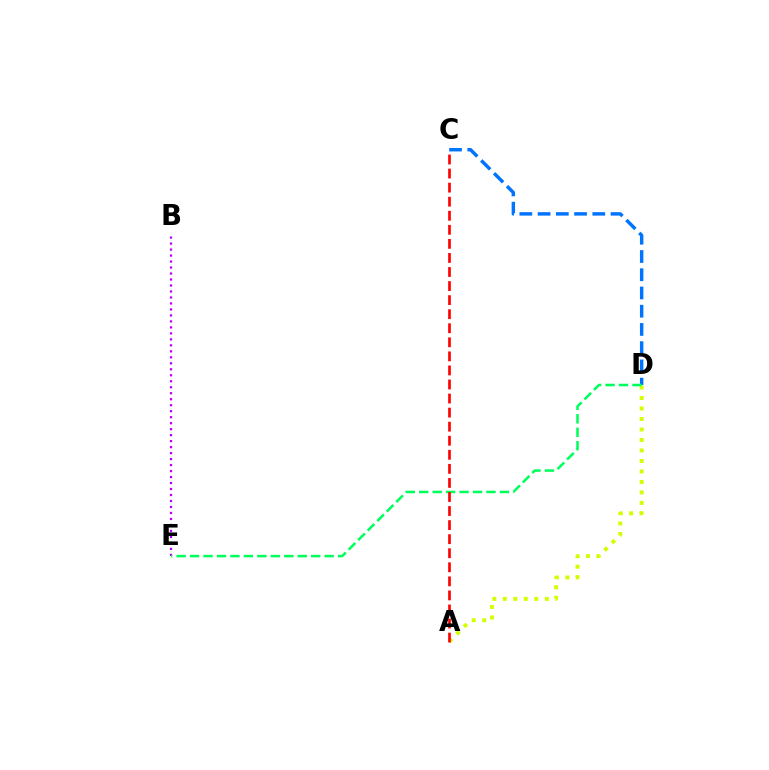{('B', 'E'): [{'color': '#b900ff', 'line_style': 'dotted', 'thickness': 1.63}], ('A', 'D'): [{'color': '#d1ff00', 'line_style': 'dotted', 'thickness': 2.85}], ('C', 'D'): [{'color': '#0074ff', 'line_style': 'dashed', 'thickness': 2.48}], ('D', 'E'): [{'color': '#00ff5c', 'line_style': 'dashed', 'thickness': 1.83}], ('A', 'C'): [{'color': '#ff0000', 'line_style': 'dashed', 'thickness': 1.91}]}